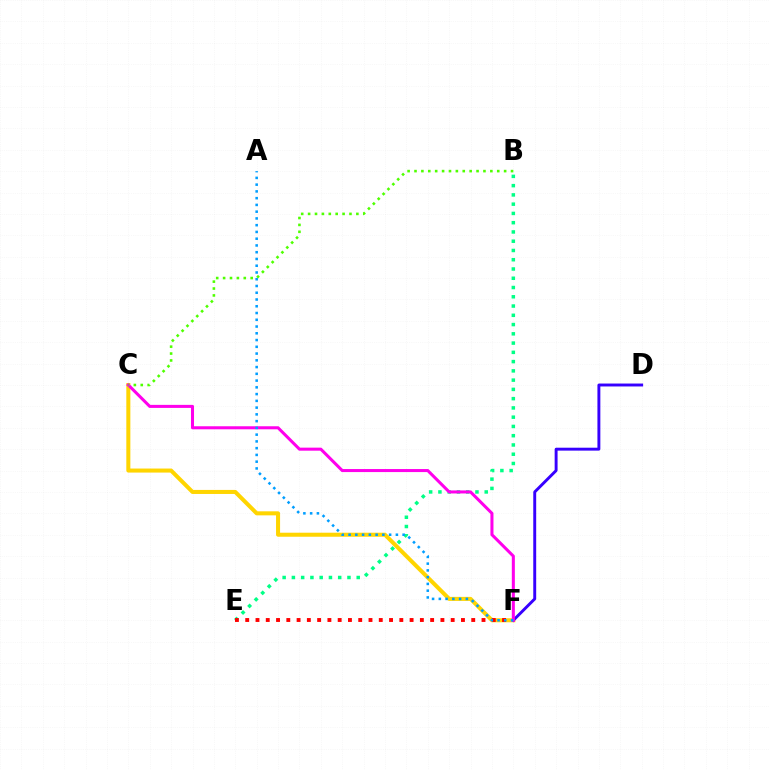{('C', 'F'): [{'color': '#ffd500', 'line_style': 'solid', 'thickness': 2.9}, {'color': '#ff00ed', 'line_style': 'solid', 'thickness': 2.19}], ('D', 'F'): [{'color': '#3700ff', 'line_style': 'solid', 'thickness': 2.1}], ('B', 'E'): [{'color': '#00ff86', 'line_style': 'dotted', 'thickness': 2.52}], ('E', 'F'): [{'color': '#ff0000', 'line_style': 'dotted', 'thickness': 2.79}], ('A', 'F'): [{'color': '#009eff', 'line_style': 'dotted', 'thickness': 1.84}], ('B', 'C'): [{'color': '#4fff00', 'line_style': 'dotted', 'thickness': 1.87}]}